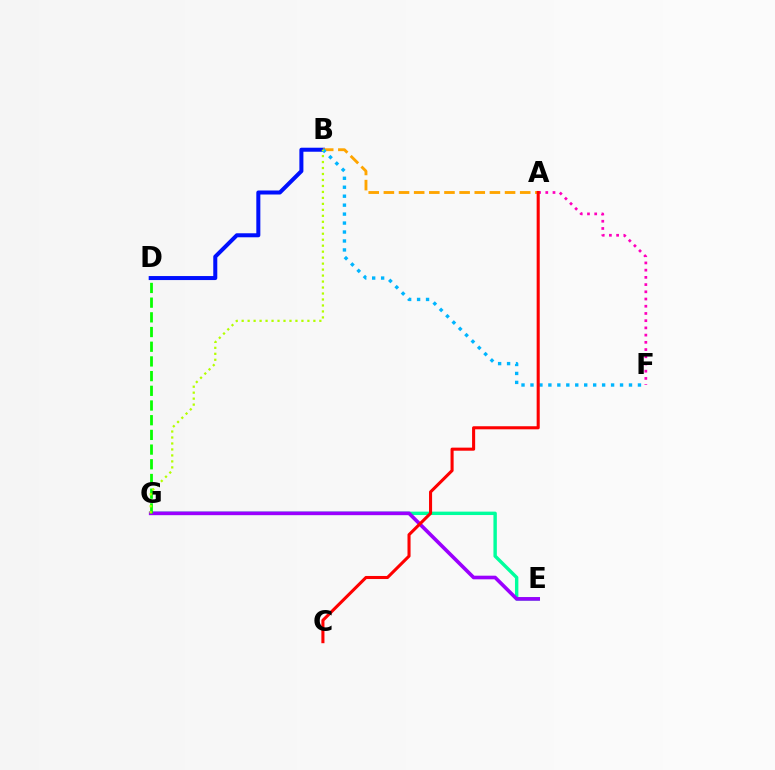{('B', 'D'): [{'color': '#0010ff', 'line_style': 'solid', 'thickness': 2.89}], ('A', 'F'): [{'color': '#ff00bd', 'line_style': 'dotted', 'thickness': 1.96}], ('E', 'G'): [{'color': '#00ff9d', 'line_style': 'solid', 'thickness': 2.45}, {'color': '#9b00ff', 'line_style': 'solid', 'thickness': 2.61}], ('A', 'B'): [{'color': '#ffa500', 'line_style': 'dashed', 'thickness': 2.06}], ('B', 'F'): [{'color': '#00b5ff', 'line_style': 'dotted', 'thickness': 2.43}], ('A', 'C'): [{'color': '#ff0000', 'line_style': 'solid', 'thickness': 2.21}], ('D', 'G'): [{'color': '#08ff00', 'line_style': 'dashed', 'thickness': 2.0}], ('B', 'G'): [{'color': '#b3ff00', 'line_style': 'dotted', 'thickness': 1.62}]}